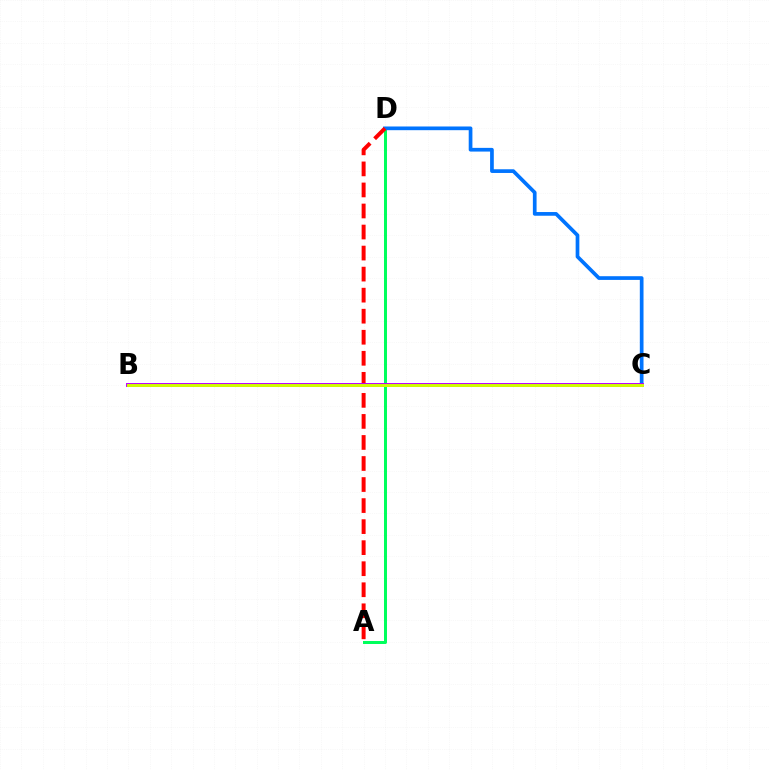{('A', 'D'): [{'color': '#00ff5c', 'line_style': 'solid', 'thickness': 2.16}, {'color': '#ff0000', 'line_style': 'dashed', 'thickness': 2.86}], ('C', 'D'): [{'color': '#0074ff', 'line_style': 'solid', 'thickness': 2.66}], ('B', 'C'): [{'color': '#b900ff', 'line_style': 'solid', 'thickness': 2.84}, {'color': '#d1ff00', 'line_style': 'solid', 'thickness': 2.11}]}